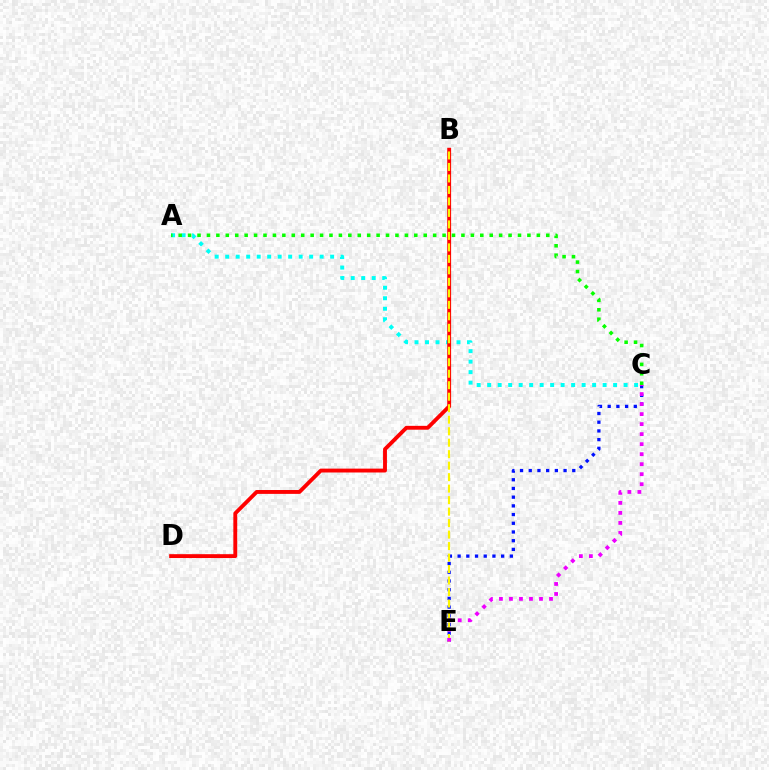{('A', 'C'): [{'color': '#00fff6', 'line_style': 'dotted', 'thickness': 2.85}, {'color': '#08ff00', 'line_style': 'dotted', 'thickness': 2.56}], ('C', 'E'): [{'color': '#0010ff', 'line_style': 'dotted', 'thickness': 2.37}, {'color': '#ee00ff', 'line_style': 'dotted', 'thickness': 2.72}], ('B', 'D'): [{'color': '#ff0000', 'line_style': 'solid', 'thickness': 2.79}], ('B', 'E'): [{'color': '#fcf500', 'line_style': 'dashed', 'thickness': 1.56}]}